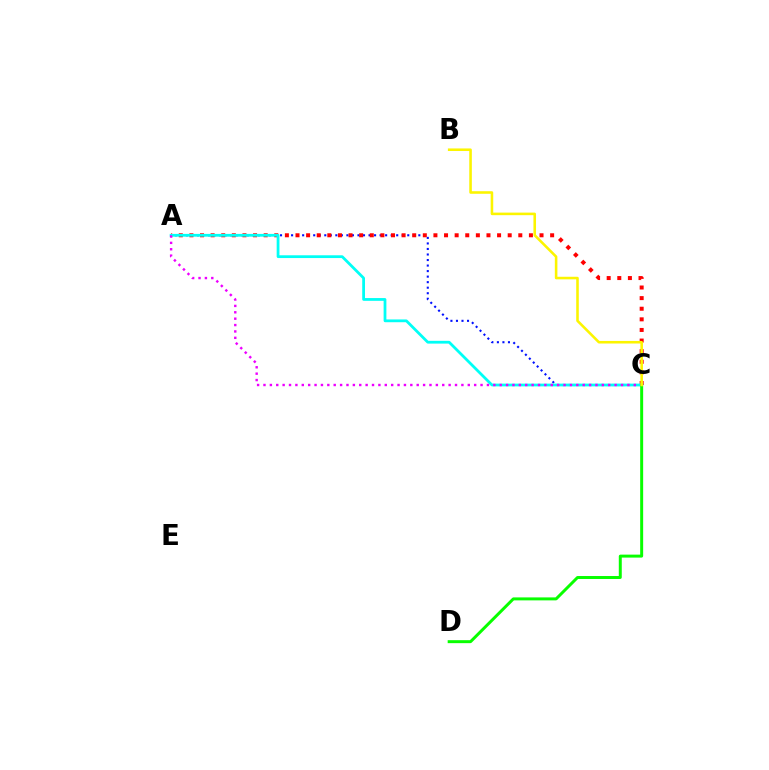{('A', 'C'): [{'color': '#0010ff', 'line_style': 'dotted', 'thickness': 1.5}, {'color': '#ff0000', 'line_style': 'dotted', 'thickness': 2.88}, {'color': '#00fff6', 'line_style': 'solid', 'thickness': 2.0}, {'color': '#ee00ff', 'line_style': 'dotted', 'thickness': 1.73}], ('C', 'D'): [{'color': '#08ff00', 'line_style': 'solid', 'thickness': 2.14}], ('B', 'C'): [{'color': '#fcf500', 'line_style': 'solid', 'thickness': 1.85}]}